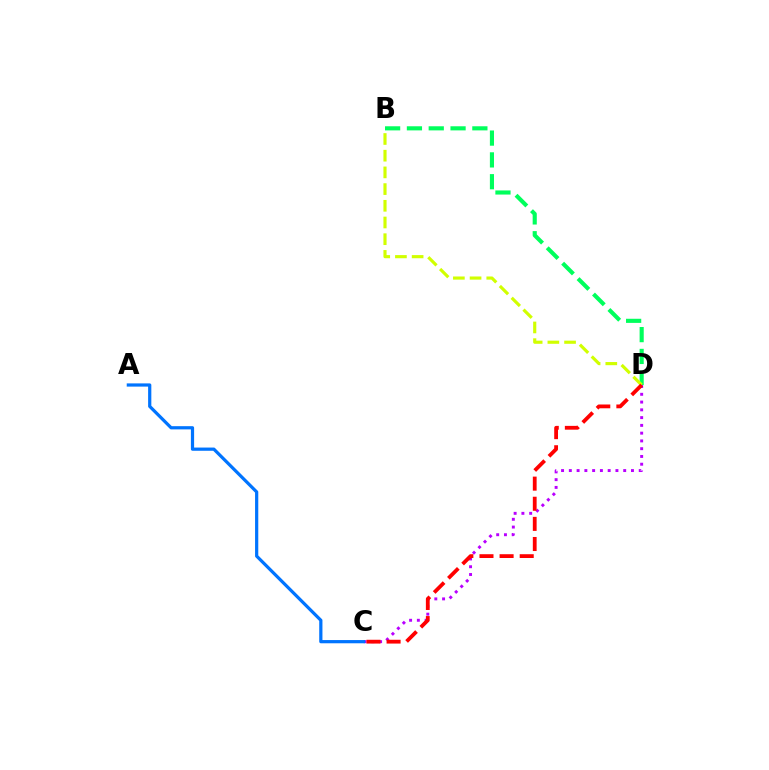{('B', 'D'): [{'color': '#00ff5c', 'line_style': 'dashed', 'thickness': 2.96}, {'color': '#d1ff00', 'line_style': 'dashed', 'thickness': 2.27}], ('C', 'D'): [{'color': '#b900ff', 'line_style': 'dotted', 'thickness': 2.11}, {'color': '#ff0000', 'line_style': 'dashed', 'thickness': 2.73}], ('A', 'C'): [{'color': '#0074ff', 'line_style': 'solid', 'thickness': 2.32}]}